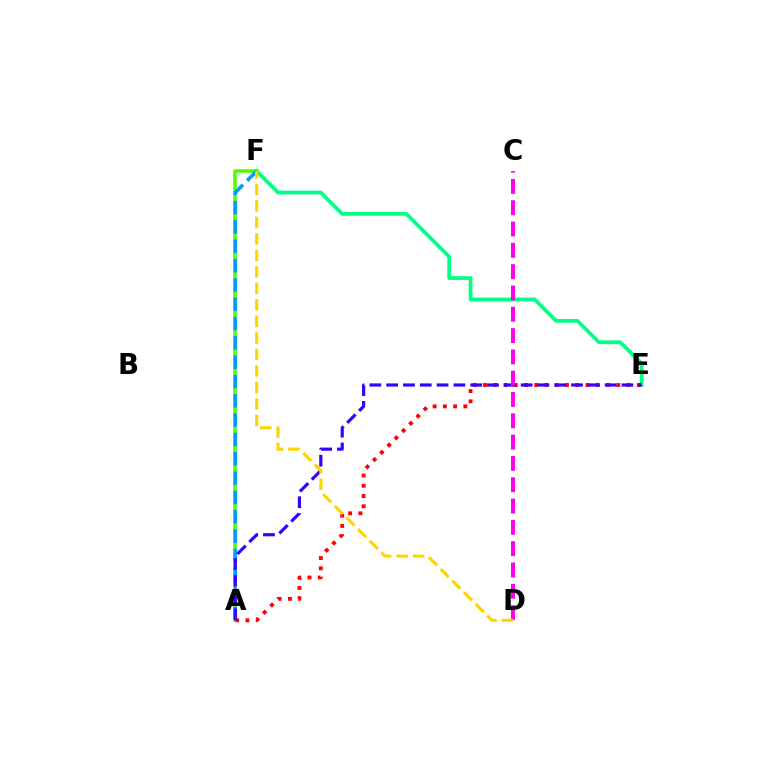{('E', 'F'): [{'color': '#00ff86', 'line_style': 'solid', 'thickness': 2.71}], ('A', 'F'): [{'color': '#4fff00', 'line_style': 'solid', 'thickness': 2.54}, {'color': '#009eff', 'line_style': 'dashed', 'thickness': 2.63}], ('A', 'E'): [{'color': '#ff0000', 'line_style': 'dotted', 'thickness': 2.79}, {'color': '#3700ff', 'line_style': 'dashed', 'thickness': 2.28}], ('C', 'D'): [{'color': '#ff00ed', 'line_style': 'dashed', 'thickness': 2.89}], ('D', 'F'): [{'color': '#ffd500', 'line_style': 'dashed', 'thickness': 2.24}]}